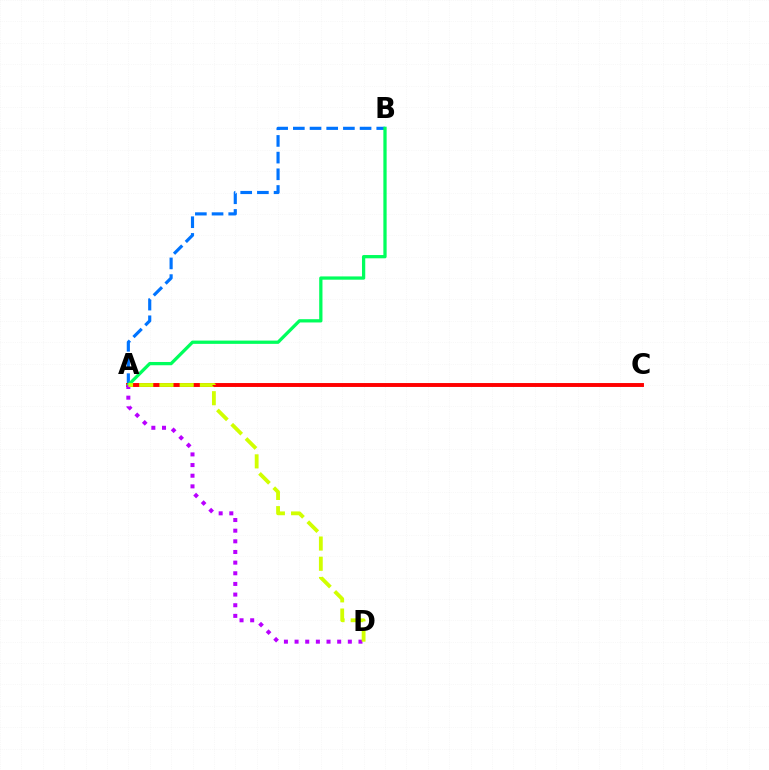{('A', 'B'): [{'color': '#0074ff', 'line_style': 'dashed', 'thickness': 2.27}, {'color': '#00ff5c', 'line_style': 'solid', 'thickness': 2.35}], ('A', 'C'): [{'color': '#ff0000', 'line_style': 'solid', 'thickness': 2.81}], ('A', 'D'): [{'color': '#b900ff', 'line_style': 'dotted', 'thickness': 2.89}, {'color': '#d1ff00', 'line_style': 'dashed', 'thickness': 2.75}]}